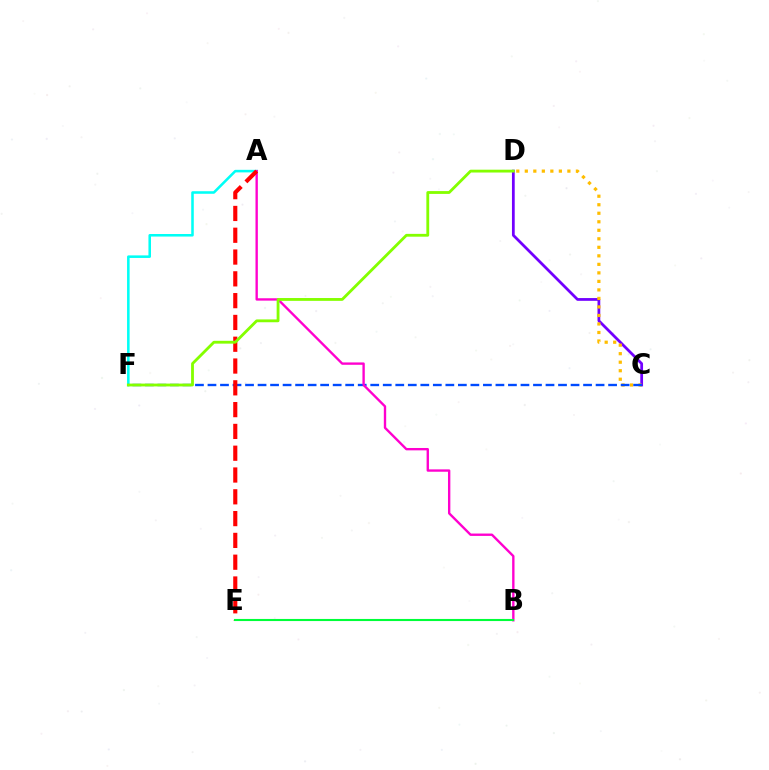{('C', 'D'): [{'color': '#7200ff', 'line_style': 'solid', 'thickness': 1.99}, {'color': '#ffbd00', 'line_style': 'dotted', 'thickness': 2.31}], ('A', 'F'): [{'color': '#00fff6', 'line_style': 'solid', 'thickness': 1.84}], ('C', 'F'): [{'color': '#004bff', 'line_style': 'dashed', 'thickness': 1.7}], ('A', 'B'): [{'color': '#ff00cf', 'line_style': 'solid', 'thickness': 1.7}], ('A', 'E'): [{'color': '#ff0000', 'line_style': 'dashed', 'thickness': 2.96}], ('D', 'F'): [{'color': '#84ff00', 'line_style': 'solid', 'thickness': 2.03}], ('B', 'E'): [{'color': '#00ff39', 'line_style': 'solid', 'thickness': 1.51}]}